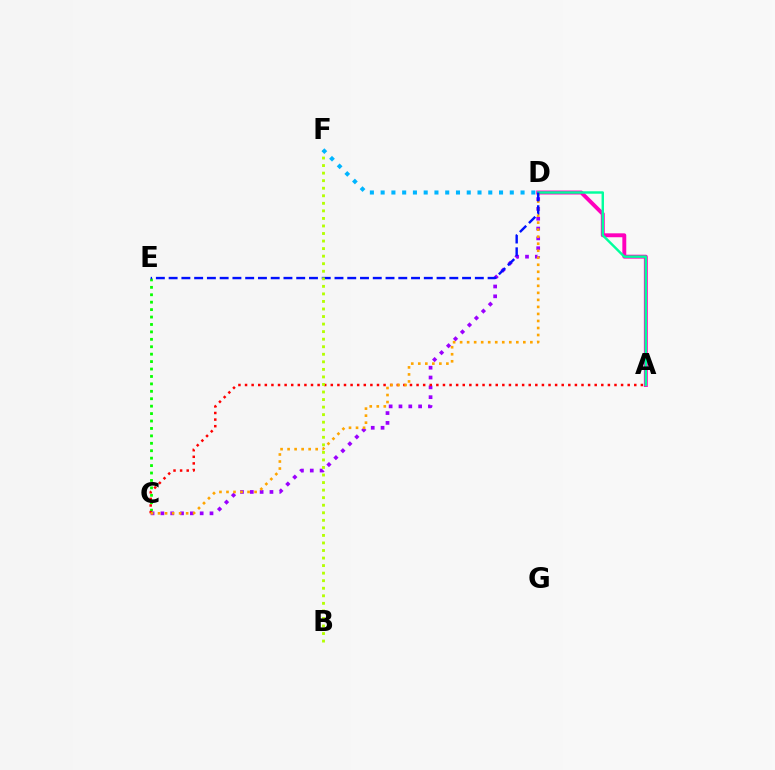{('C', 'E'): [{'color': '#08ff00', 'line_style': 'dotted', 'thickness': 2.02}], ('C', 'D'): [{'color': '#9b00ff', 'line_style': 'dotted', 'thickness': 2.67}, {'color': '#ffa500', 'line_style': 'dotted', 'thickness': 1.91}], ('A', 'C'): [{'color': '#ff0000', 'line_style': 'dotted', 'thickness': 1.79}], ('A', 'D'): [{'color': '#ff00bd', 'line_style': 'solid', 'thickness': 2.82}, {'color': '#00ff9d', 'line_style': 'solid', 'thickness': 1.75}], ('D', 'E'): [{'color': '#0010ff', 'line_style': 'dashed', 'thickness': 1.73}], ('B', 'F'): [{'color': '#b3ff00', 'line_style': 'dotted', 'thickness': 2.05}], ('D', 'F'): [{'color': '#00b5ff', 'line_style': 'dotted', 'thickness': 2.92}]}